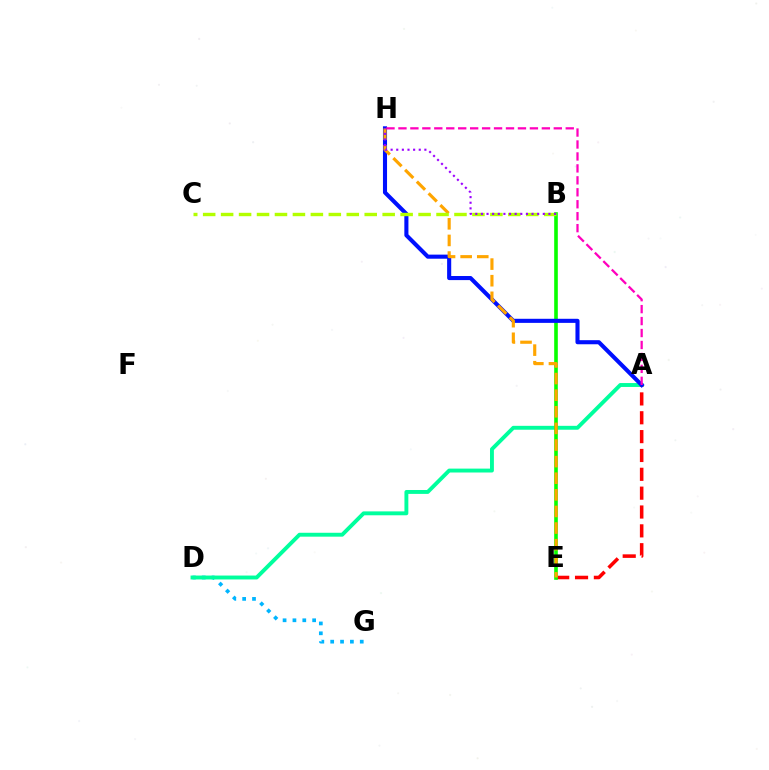{('D', 'G'): [{'color': '#00b5ff', 'line_style': 'dotted', 'thickness': 2.68}], ('A', 'D'): [{'color': '#00ff9d', 'line_style': 'solid', 'thickness': 2.8}], ('A', 'E'): [{'color': '#ff0000', 'line_style': 'dashed', 'thickness': 2.56}], ('B', 'E'): [{'color': '#08ff00', 'line_style': 'solid', 'thickness': 2.61}], ('A', 'H'): [{'color': '#0010ff', 'line_style': 'solid', 'thickness': 2.94}, {'color': '#ff00bd', 'line_style': 'dashed', 'thickness': 1.62}], ('E', 'H'): [{'color': '#ffa500', 'line_style': 'dashed', 'thickness': 2.26}], ('B', 'C'): [{'color': '#b3ff00', 'line_style': 'dashed', 'thickness': 2.44}], ('B', 'H'): [{'color': '#9b00ff', 'line_style': 'dotted', 'thickness': 1.53}]}